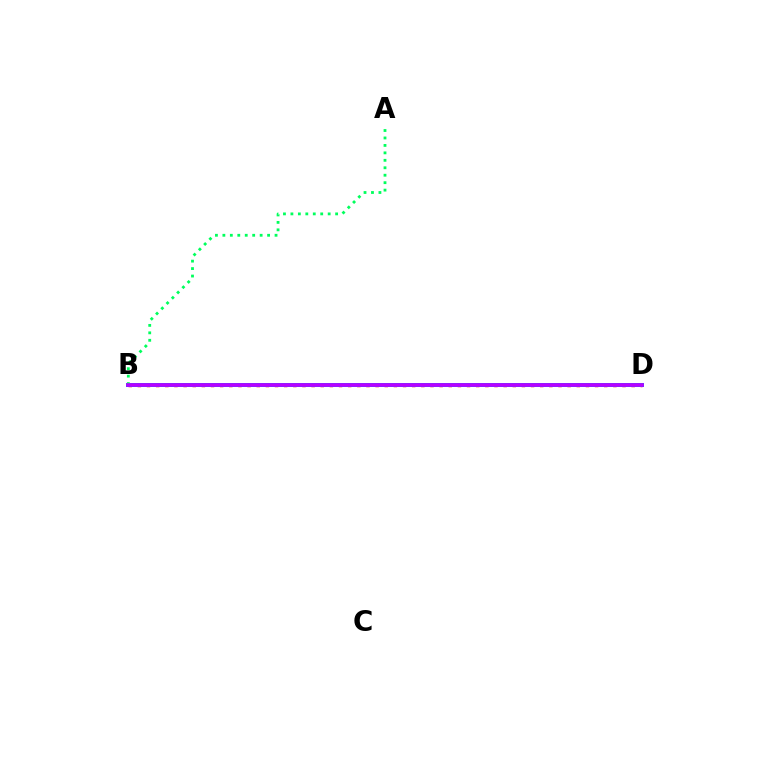{('B', 'D'): [{'color': '#d1ff00', 'line_style': 'dashed', 'thickness': 1.84}, {'color': '#ff0000', 'line_style': 'dotted', 'thickness': 2.48}, {'color': '#0074ff', 'line_style': 'solid', 'thickness': 2.83}, {'color': '#b900ff', 'line_style': 'solid', 'thickness': 2.58}], ('A', 'B'): [{'color': '#00ff5c', 'line_style': 'dotted', 'thickness': 2.02}]}